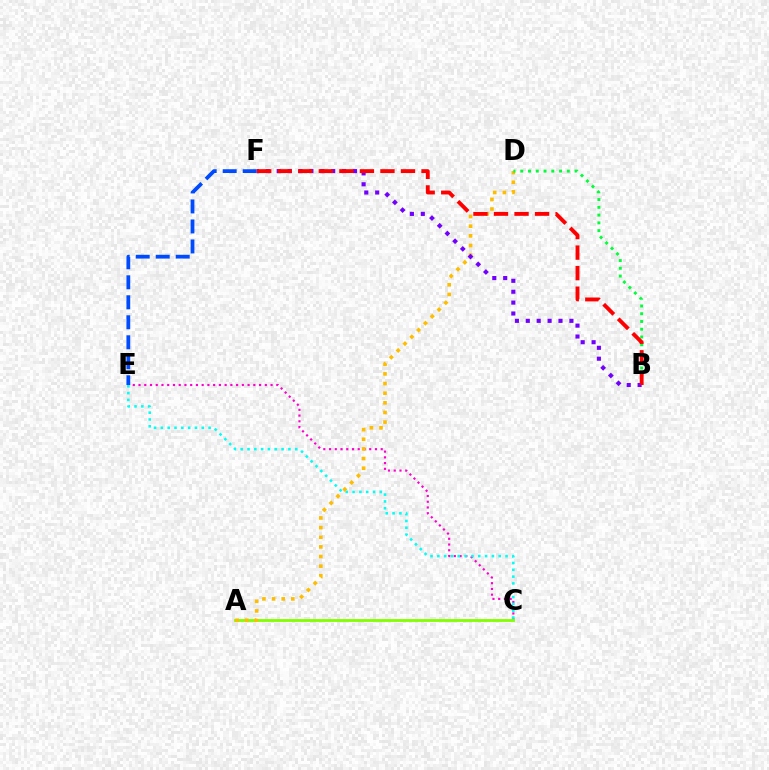{('C', 'E'): [{'color': '#ff00cf', 'line_style': 'dotted', 'thickness': 1.56}, {'color': '#00fff6', 'line_style': 'dotted', 'thickness': 1.85}], ('A', 'C'): [{'color': '#84ff00', 'line_style': 'solid', 'thickness': 2.04}], ('E', 'F'): [{'color': '#004bff', 'line_style': 'dashed', 'thickness': 2.72}], ('A', 'D'): [{'color': '#ffbd00', 'line_style': 'dotted', 'thickness': 2.62}], ('B', 'D'): [{'color': '#00ff39', 'line_style': 'dotted', 'thickness': 2.11}], ('B', 'F'): [{'color': '#7200ff', 'line_style': 'dotted', 'thickness': 2.96}, {'color': '#ff0000', 'line_style': 'dashed', 'thickness': 2.79}]}